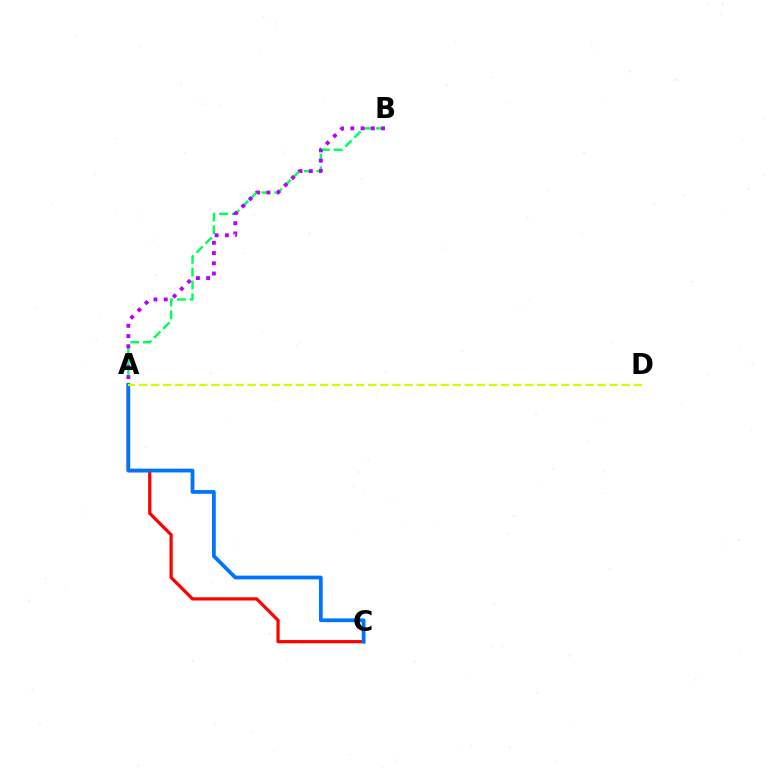{('A', 'B'): [{'color': '#00ff5c', 'line_style': 'dashed', 'thickness': 1.74}, {'color': '#b900ff', 'line_style': 'dotted', 'thickness': 2.79}], ('A', 'C'): [{'color': '#ff0000', 'line_style': 'solid', 'thickness': 2.32}, {'color': '#0074ff', 'line_style': 'solid', 'thickness': 2.7}], ('A', 'D'): [{'color': '#d1ff00', 'line_style': 'dashed', 'thickness': 1.64}]}